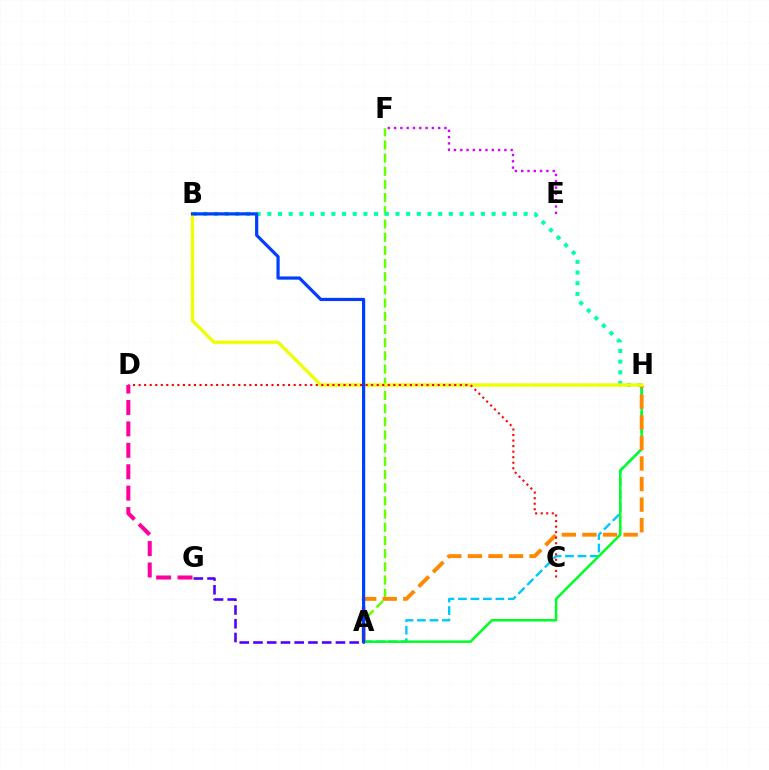{('A', 'F'): [{'color': '#66ff00', 'line_style': 'dashed', 'thickness': 1.79}], ('A', 'H'): [{'color': '#00c7ff', 'line_style': 'dashed', 'thickness': 1.7}, {'color': '#00ff27', 'line_style': 'solid', 'thickness': 1.82}, {'color': '#ff8800', 'line_style': 'dashed', 'thickness': 2.8}], ('A', 'G'): [{'color': '#4f00ff', 'line_style': 'dashed', 'thickness': 1.87}], ('B', 'H'): [{'color': '#00ffaf', 'line_style': 'dotted', 'thickness': 2.9}, {'color': '#eeff00', 'line_style': 'solid', 'thickness': 2.38}], ('C', 'D'): [{'color': '#ff0000', 'line_style': 'dotted', 'thickness': 1.5}], ('A', 'B'): [{'color': '#003fff', 'line_style': 'solid', 'thickness': 2.3}], ('E', 'F'): [{'color': '#d600ff', 'line_style': 'dotted', 'thickness': 1.71}], ('D', 'G'): [{'color': '#ff00a0', 'line_style': 'dashed', 'thickness': 2.91}]}